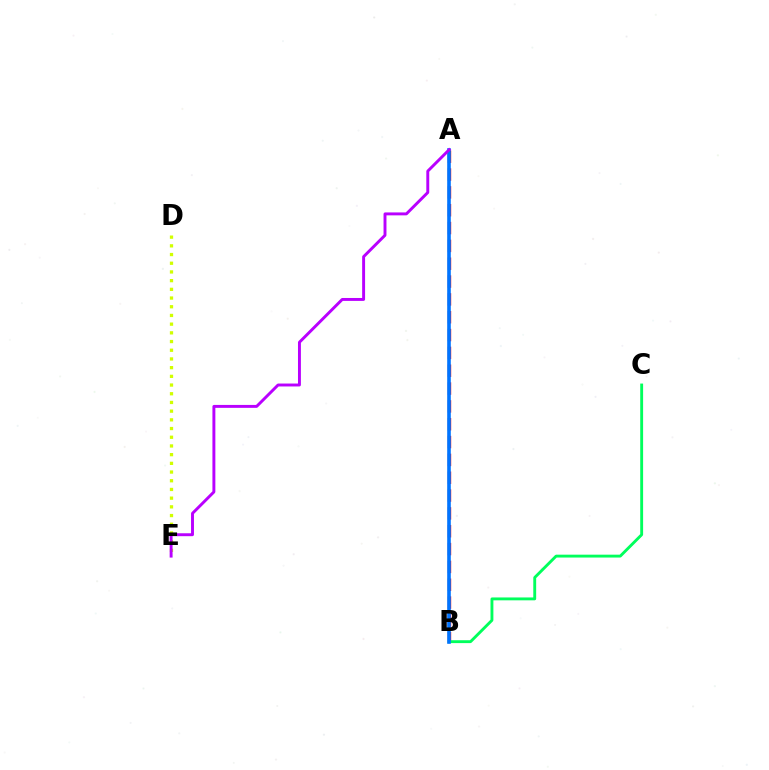{('A', 'B'): [{'color': '#ff0000', 'line_style': 'dashed', 'thickness': 2.42}, {'color': '#0074ff', 'line_style': 'solid', 'thickness': 2.6}], ('B', 'C'): [{'color': '#00ff5c', 'line_style': 'solid', 'thickness': 2.07}], ('D', 'E'): [{'color': '#d1ff00', 'line_style': 'dotted', 'thickness': 2.36}], ('A', 'E'): [{'color': '#b900ff', 'line_style': 'solid', 'thickness': 2.11}]}